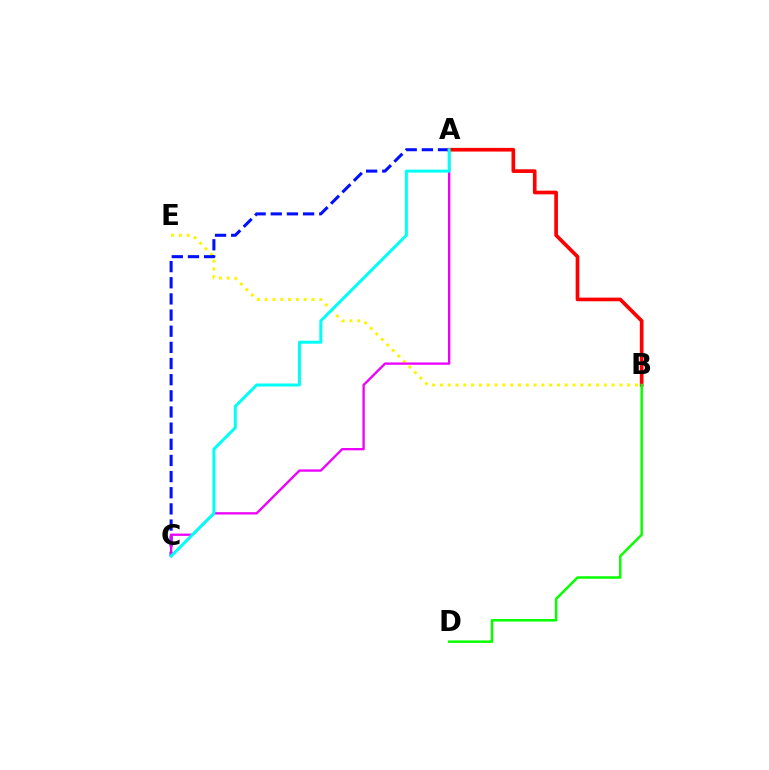{('B', 'E'): [{'color': '#fcf500', 'line_style': 'dotted', 'thickness': 2.12}], ('A', 'C'): [{'color': '#0010ff', 'line_style': 'dashed', 'thickness': 2.19}, {'color': '#ee00ff', 'line_style': 'solid', 'thickness': 1.67}, {'color': '#00fff6', 'line_style': 'solid', 'thickness': 2.15}], ('A', 'B'): [{'color': '#ff0000', 'line_style': 'solid', 'thickness': 2.64}], ('B', 'D'): [{'color': '#08ff00', 'line_style': 'solid', 'thickness': 1.81}]}